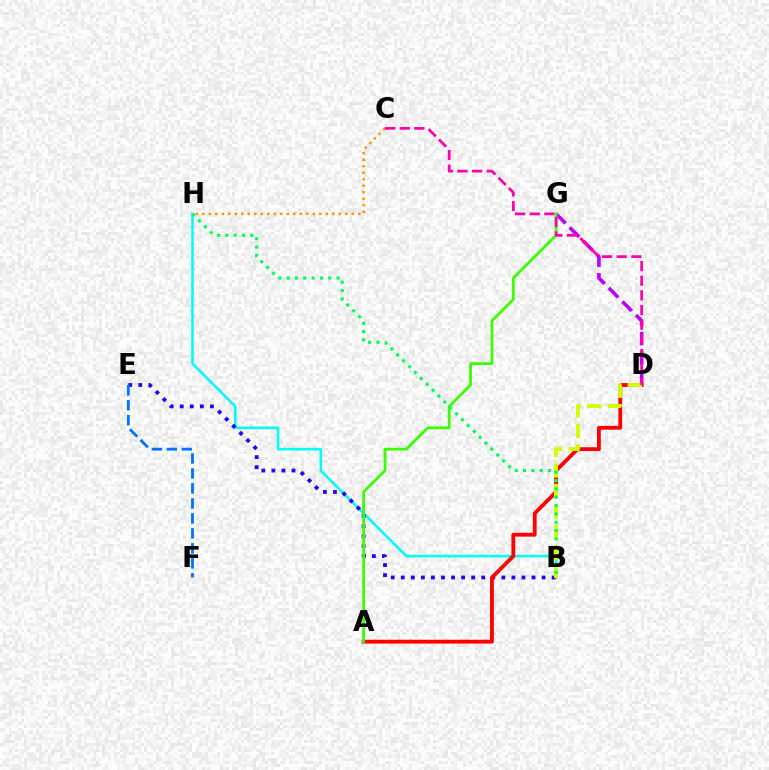{('D', 'G'): [{'color': '#b900ff', 'line_style': 'dashed', 'thickness': 2.61}], ('B', 'H'): [{'color': '#00fff6', 'line_style': 'solid', 'thickness': 1.85}, {'color': '#00ff5c', 'line_style': 'dotted', 'thickness': 2.26}], ('B', 'E'): [{'color': '#2500ff', 'line_style': 'dotted', 'thickness': 2.73}], ('A', 'D'): [{'color': '#ff0000', 'line_style': 'solid', 'thickness': 2.76}], ('C', 'H'): [{'color': '#ff9400', 'line_style': 'dotted', 'thickness': 1.77}], ('E', 'F'): [{'color': '#0074ff', 'line_style': 'dashed', 'thickness': 2.04}], ('B', 'D'): [{'color': '#d1ff00', 'line_style': 'dashed', 'thickness': 2.79}], ('A', 'G'): [{'color': '#3dff00', 'line_style': 'solid', 'thickness': 2.0}], ('C', 'D'): [{'color': '#ff00ac', 'line_style': 'dashed', 'thickness': 1.99}]}